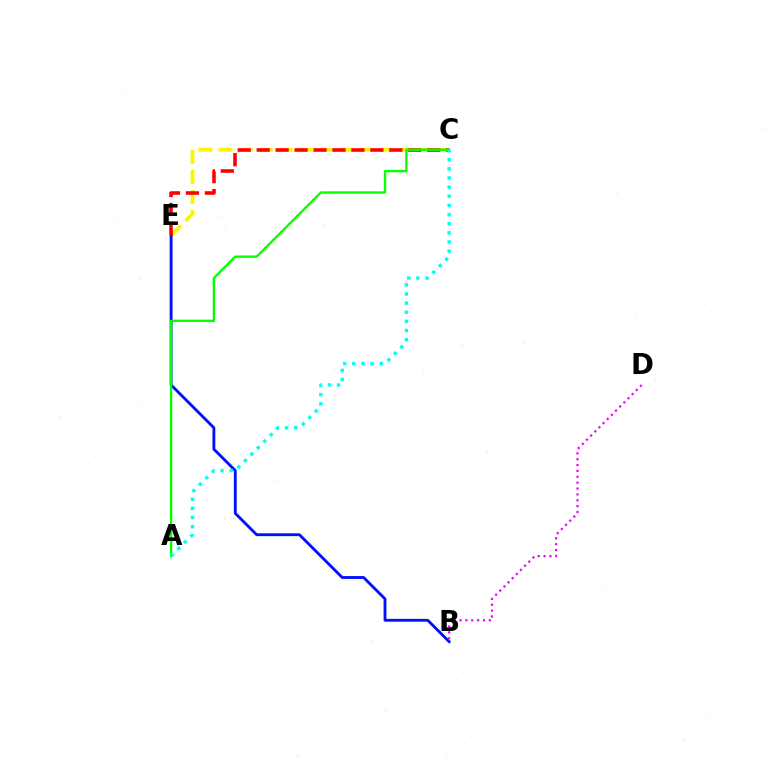{('C', 'E'): [{'color': '#fcf500', 'line_style': 'dashed', 'thickness': 2.73}, {'color': '#ff0000', 'line_style': 'dashed', 'thickness': 2.57}], ('B', 'E'): [{'color': '#0010ff', 'line_style': 'solid', 'thickness': 2.05}], ('B', 'D'): [{'color': '#ee00ff', 'line_style': 'dotted', 'thickness': 1.59}], ('A', 'C'): [{'color': '#08ff00', 'line_style': 'solid', 'thickness': 1.7}, {'color': '#00fff6', 'line_style': 'dotted', 'thickness': 2.48}]}